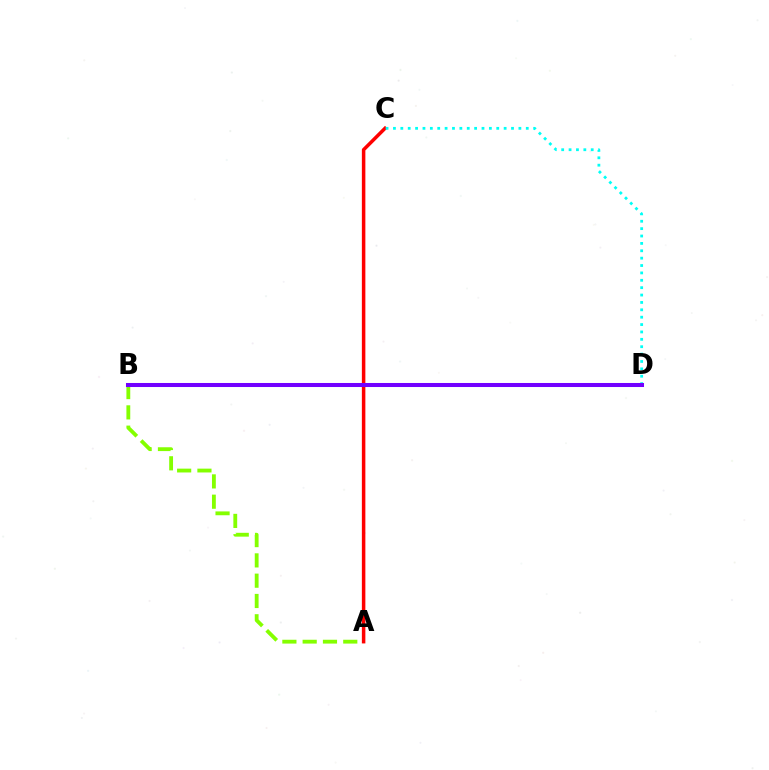{('A', 'B'): [{'color': '#84ff00', 'line_style': 'dashed', 'thickness': 2.76}], ('A', 'C'): [{'color': '#ff0000', 'line_style': 'solid', 'thickness': 2.52}], ('C', 'D'): [{'color': '#00fff6', 'line_style': 'dotted', 'thickness': 2.01}], ('B', 'D'): [{'color': '#7200ff', 'line_style': 'solid', 'thickness': 2.91}]}